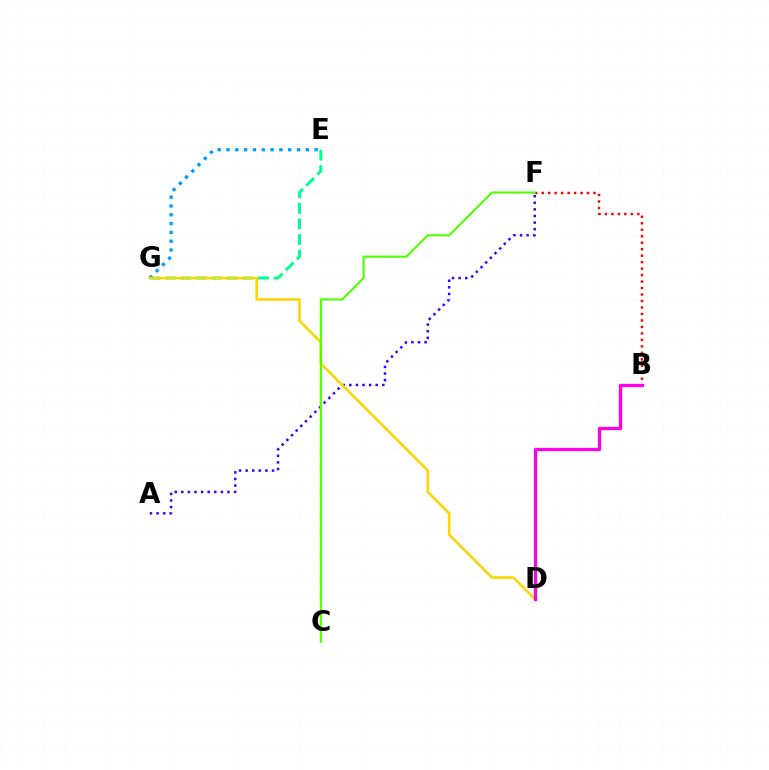{('E', 'G'): [{'color': '#00ff86', 'line_style': 'dashed', 'thickness': 2.11}, {'color': '#009eff', 'line_style': 'dotted', 'thickness': 2.39}], ('A', 'F'): [{'color': '#3700ff', 'line_style': 'dotted', 'thickness': 1.79}], ('D', 'G'): [{'color': '#ffd500', 'line_style': 'solid', 'thickness': 1.85}], ('B', 'F'): [{'color': '#ff0000', 'line_style': 'dotted', 'thickness': 1.76}], ('B', 'D'): [{'color': '#ff00ed', 'line_style': 'solid', 'thickness': 2.36}], ('C', 'F'): [{'color': '#4fff00', 'line_style': 'solid', 'thickness': 1.51}]}